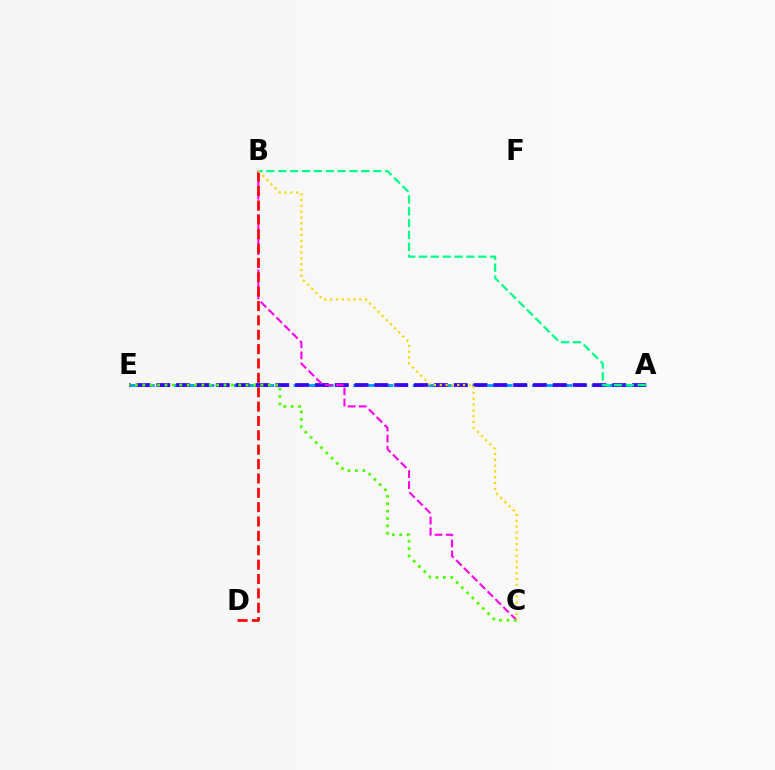{('A', 'E'): [{'color': '#009eff', 'line_style': 'dashed', 'thickness': 2.03}, {'color': '#3700ff', 'line_style': 'dashed', 'thickness': 2.69}], ('A', 'B'): [{'color': '#00ff86', 'line_style': 'dashed', 'thickness': 1.61}], ('B', 'C'): [{'color': '#ff00ed', 'line_style': 'dashed', 'thickness': 1.51}, {'color': '#ffd500', 'line_style': 'dotted', 'thickness': 1.58}], ('B', 'D'): [{'color': '#ff0000', 'line_style': 'dashed', 'thickness': 1.95}], ('C', 'E'): [{'color': '#4fff00', 'line_style': 'dotted', 'thickness': 2.0}]}